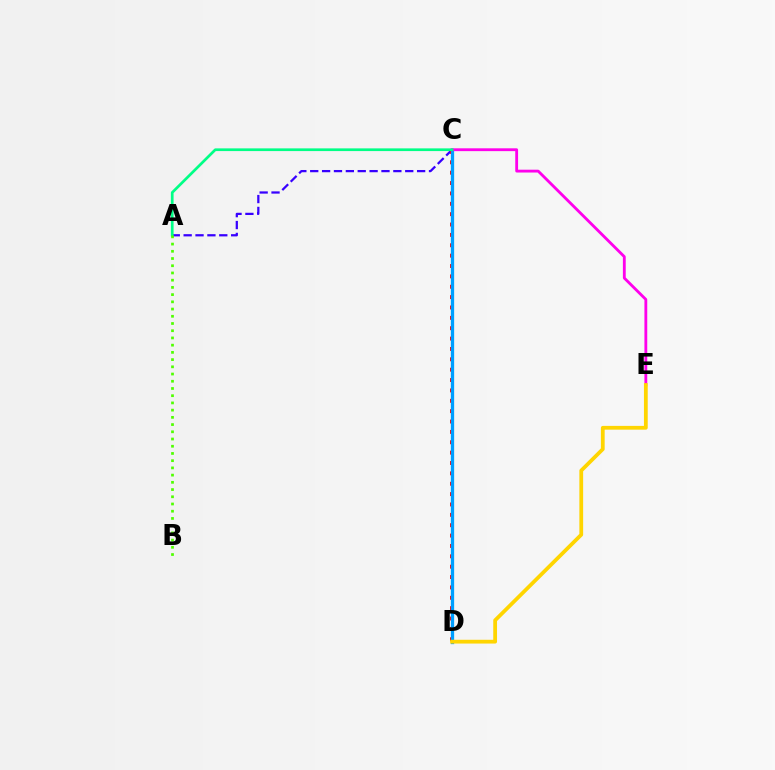{('A', 'C'): [{'color': '#3700ff', 'line_style': 'dashed', 'thickness': 1.61}, {'color': '#00ff86', 'line_style': 'solid', 'thickness': 1.95}], ('C', 'D'): [{'color': '#ff0000', 'line_style': 'dotted', 'thickness': 2.82}, {'color': '#009eff', 'line_style': 'solid', 'thickness': 2.37}], ('C', 'E'): [{'color': '#ff00ed', 'line_style': 'solid', 'thickness': 2.03}], ('D', 'E'): [{'color': '#ffd500', 'line_style': 'solid', 'thickness': 2.72}], ('A', 'B'): [{'color': '#4fff00', 'line_style': 'dotted', 'thickness': 1.96}]}